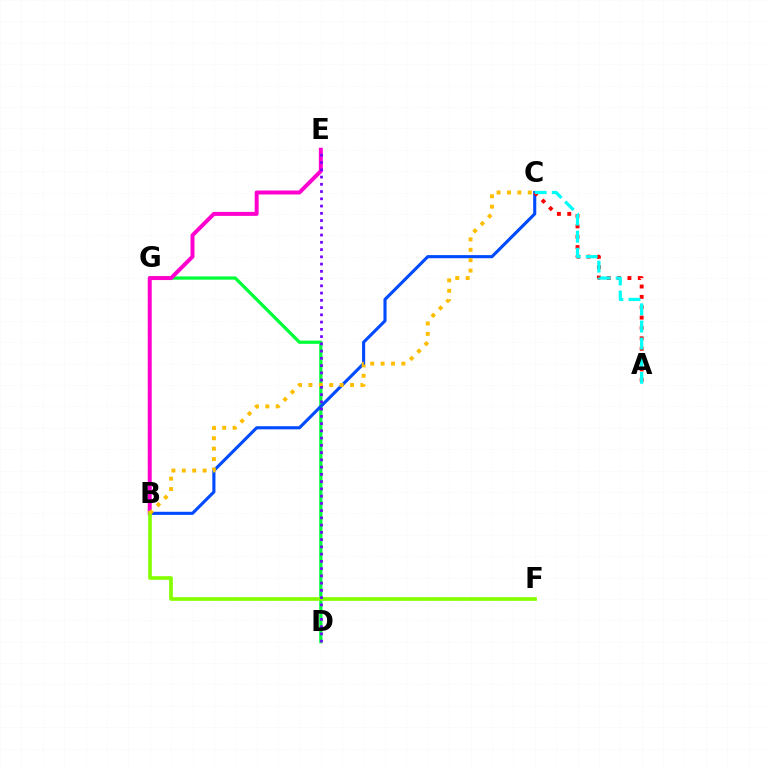{('D', 'G'): [{'color': '#00ff39', 'line_style': 'solid', 'thickness': 2.34}], ('B', 'C'): [{'color': '#004bff', 'line_style': 'solid', 'thickness': 2.24}, {'color': '#ffbd00', 'line_style': 'dotted', 'thickness': 2.82}], ('A', 'C'): [{'color': '#ff0000', 'line_style': 'dotted', 'thickness': 2.81}, {'color': '#00fff6', 'line_style': 'dashed', 'thickness': 2.32}], ('B', 'E'): [{'color': '#ff00cf', 'line_style': 'solid', 'thickness': 2.86}], ('B', 'F'): [{'color': '#84ff00', 'line_style': 'solid', 'thickness': 2.64}], ('D', 'E'): [{'color': '#7200ff', 'line_style': 'dotted', 'thickness': 1.97}]}